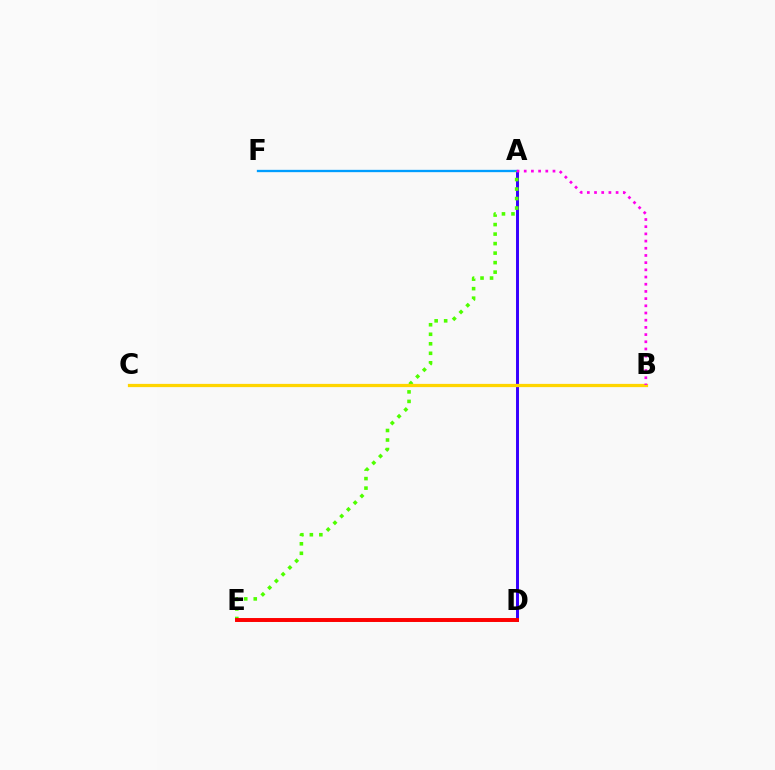{('A', 'D'): [{'color': '#3700ff', 'line_style': 'solid', 'thickness': 2.13}], ('D', 'E'): [{'color': '#00ff86', 'line_style': 'dotted', 'thickness': 1.84}, {'color': '#ff0000', 'line_style': 'solid', 'thickness': 2.84}], ('A', 'F'): [{'color': '#009eff', 'line_style': 'solid', 'thickness': 1.66}], ('A', 'E'): [{'color': '#4fff00', 'line_style': 'dotted', 'thickness': 2.58}], ('B', 'C'): [{'color': '#ffd500', 'line_style': 'solid', 'thickness': 2.33}], ('A', 'B'): [{'color': '#ff00ed', 'line_style': 'dotted', 'thickness': 1.95}]}